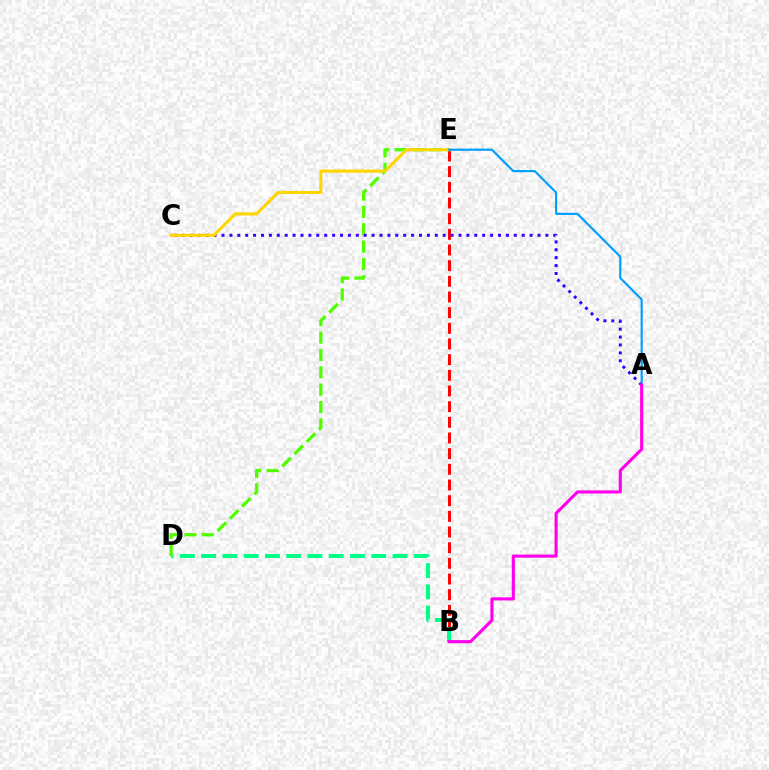{('B', 'E'): [{'color': '#ff0000', 'line_style': 'dashed', 'thickness': 2.13}], ('B', 'D'): [{'color': '#00ff86', 'line_style': 'dashed', 'thickness': 2.89}], ('D', 'E'): [{'color': '#4fff00', 'line_style': 'dashed', 'thickness': 2.35}], ('A', 'C'): [{'color': '#3700ff', 'line_style': 'dotted', 'thickness': 2.15}], ('C', 'E'): [{'color': '#ffd500', 'line_style': 'solid', 'thickness': 2.2}], ('A', 'E'): [{'color': '#009eff', 'line_style': 'solid', 'thickness': 1.55}], ('A', 'B'): [{'color': '#ff00ed', 'line_style': 'solid', 'thickness': 2.25}]}